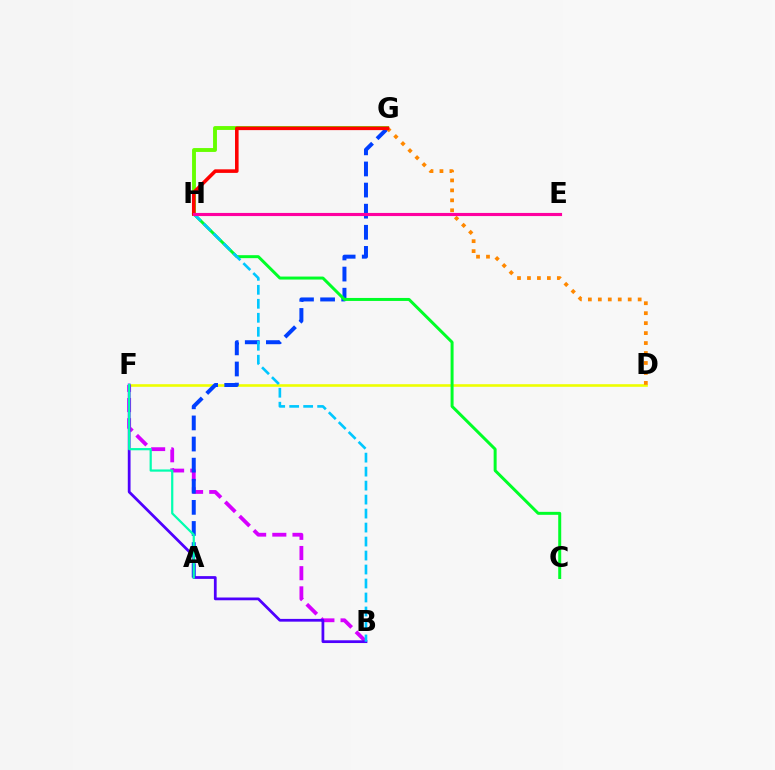{('D', 'F'): [{'color': '#eeff00', 'line_style': 'solid', 'thickness': 1.88}], ('G', 'H'): [{'color': '#66ff00', 'line_style': 'solid', 'thickness': 2.79}, {'color': '#ff0000', 'line_style': 'solid', 'thickness': 2.57}], ('B', 'F'): [{'color': '#d600ff', 'line_style': 'dashed', 'thickness': 2.74}, {'color': '#4f00ff', 'line_style': 'solid', 'thickness': 1.99}], ('A', 'G'): [{'color': '#003fff', 'line_style': 'dashed', 'thickness': 2.87}], ('A', 'F'): [{'color': '#00ffaf', 'line_style': 'solid', 'thickness': 1.6}], ('C', 'H'): [{'color': '#00ff27', 'line_style': 'solid', 'thickness': 2.15}], ('D', 'G'): [{'color': '#ff8800', 'line_style': 'dotted', 'thickness': 2.71}], ('B', 'H'): [{'color': '#00c7ff', 'line_style': 'dashed', 'thickness': 1.9}], ('E', 'H'): [{'color': '#ff00a0', 'line_style': 'solid', 'thickness': 2.25}]}